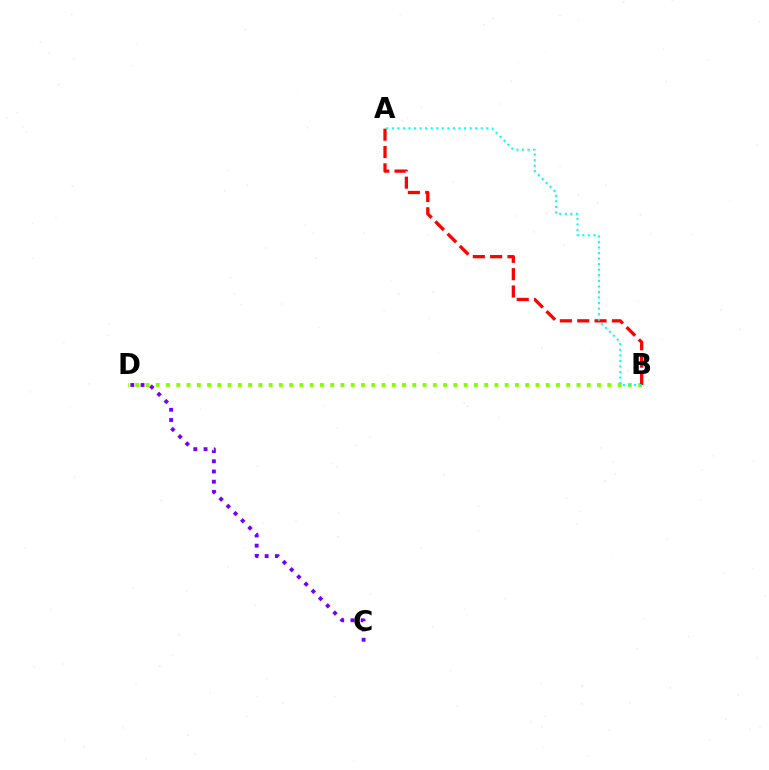{('B', 'D'): [{'color': '#84ff00', 'line_style': 'dotted', 'thickness': 2.79}], ('A', 'B'): [{'color': '#ff0000', 'line_style': 'dashed', 'thickness': 2.36}, {'color': '#00fff6', 'line_style': 'dotted', 'thickness': 1.51}], ('C', 'D'): [{'color': '#7200ff', 'line_style': 'dotted', 'thickness': 2.78}]}